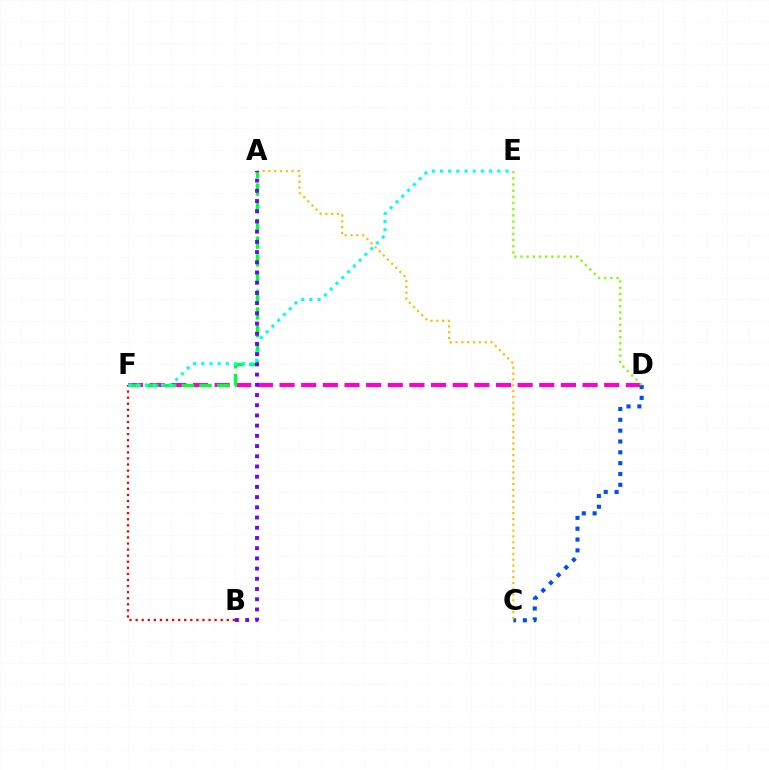{('B', 'F'): [{'color': '#ff0000', 'line_style': 'dotted', 'thickness': 1.65}], ('D', 'F'): [{'color': '#ff00cf', 'line_style': 'dashed', 'thickness': 2.94}], ('A', 'F'): [{'color': '#00ff39', 'line_style': 'dashed', 'thickness': 2.41}], ('E', 'F'): [{'color': '#00fff6', 'line_style': 'dotted', 'thickness': 2.22}], ('C', 'D'): [{'color': '#004bff', 'line_style': 'dotted', 'thickness': 2.94}], ('A', 'C'): [{'color': '#ffbd00', 'line_style': 'dotted', 'thickness': 1.58}], ('D', 'E'): [{'color': '#84ff00', 'line_style': 'dotted', 'thickness': 1.68}], ('A', 'B'): [{'color': '#7200ff', 'line_style': 'dotted', 'thickness': 2.77}]}